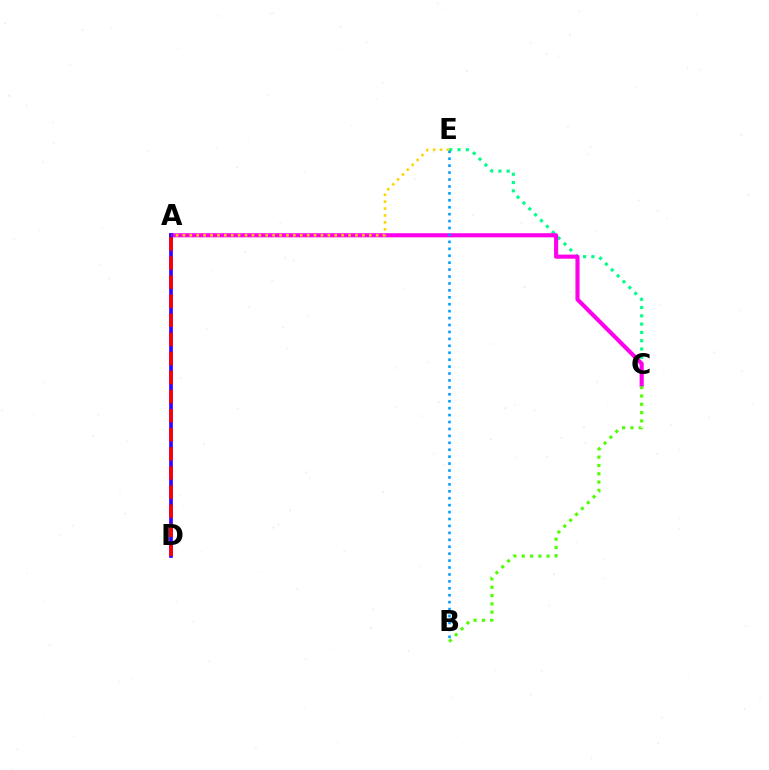{('C', 'E'): [{'color': '#00ff86', 'line_style': 'dotted', 'thickness': 2.25}], ('A', 'C'): [{'color': '#ff00ed', 'line_style': 'solid', 'thickness': 2.96}], ('A', 'D'): [{'color': '#3700ff', 'line_style': 'solid', 'thickness': 2.66}, {'color': '#ff0000', 'line_style': 'dashed', 'thickness': 2.59}], ('B', 'E'): [{'color': '#009eff', 'line_style': 'dotted', 'thickness': 1.88}], ('B', 'C'): [{'color': '#4fff00', 'line_style': 'dotted', 'thickness': 2.26}], ('A', 'E'): [{'color': '#ffd500', 'line_style': 'dotted', 'thickness': 1.88}]}